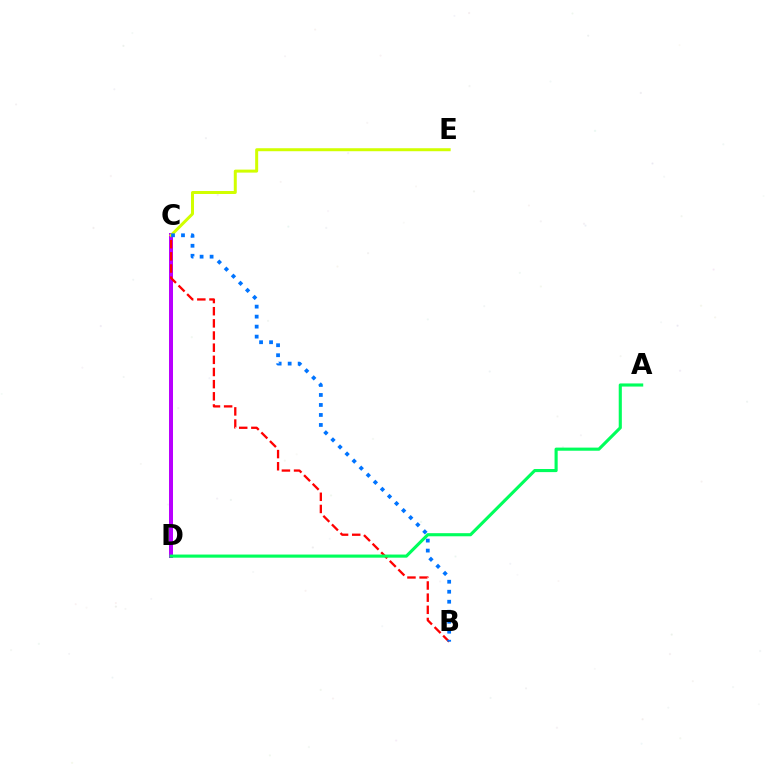{('C', 'D'): [{'color': '#b900ff', 'line_style': 'solid', 'thickness': 2.88}], ('B', 'C'): [{'color': '#ff0000', 'line_style': 'dashed', 'thickness': 1.65}, {'color': '#0074ff', 'line_style': 'dotted', 'thickness': 2.72}], ('A', 'D'): [{'color': '#00ff5c', 'line_style': 'solid', 'thickness': 2.25}], ('C', 'E'): [{'color': '#d1ff00', 'line_style': 'solid', 'thickness': 2.16}]}